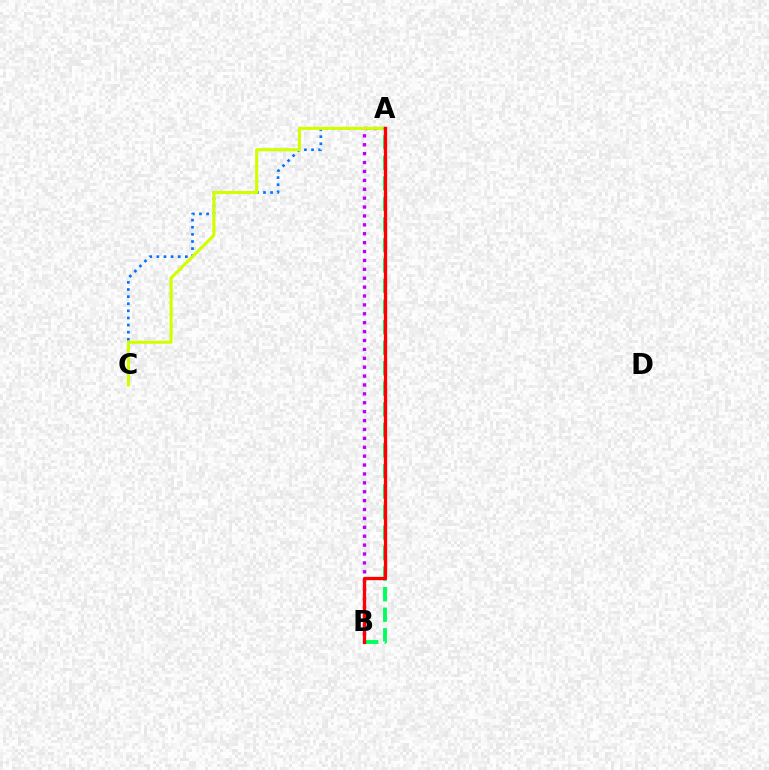{('A', 'C'): [{'color': '#0074ff', 'line_style': 'dotted', 'thickness': 1.93}, {'color': '#d1ff00', 'line_style': 'solid', 'thickness': 2.23}], ('A', 'B'): [{'color': '#b900ff', 'line_style': 'dotted', 'thickness': 2.42}, {'color': '#00ff5c', 'line_style': 'dashed', 'thickness': 2.79}, {'color': '#ff0000', 'line_style': 'solid', 'thickness': 2.36}]}